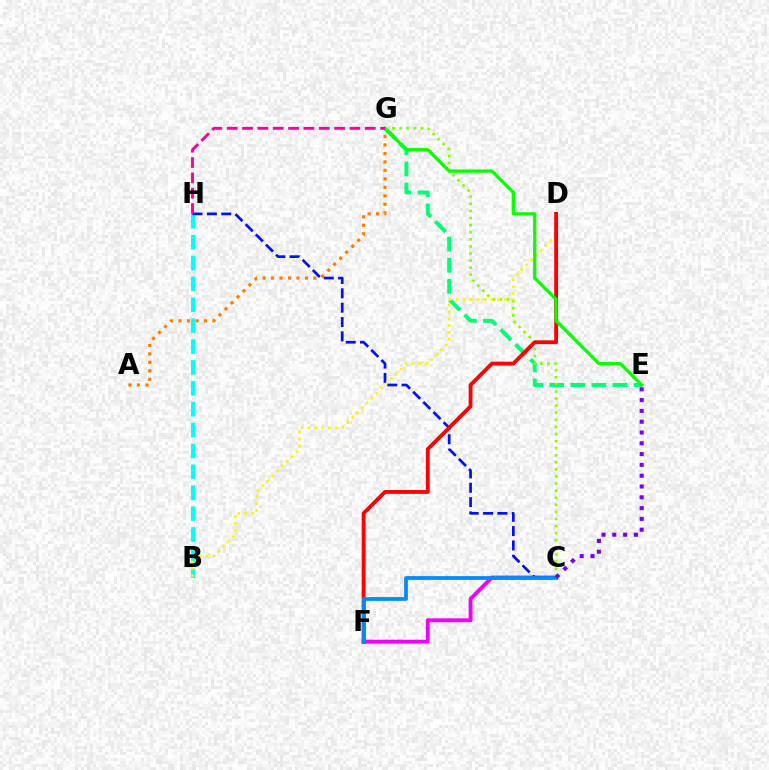{('B', 'H'): [{'color': '#00fff6', 'line_style': 'dashed', 'thickness': 2.84}], ('E', 'G'): [{'color': '#00ff74', 'line_style': 'dashed', 'thickness': 2.86}, {'color': '#08ff00', 'line_style': 'solid', 'thickness': 2.36}], ('C', 'F'): [{'color': '#ee00ff', 'line_style': 'solid', 'thickness': 2.79}, {'color': '#008cff', 'line_style': 'solid', 'thickness': 2.71}], ('C', 'H'): [{'color': '#0010ff', 'line_style': 'dashed', 'thickness': 1.95}], ('C', 'G'): [{'color': '#84ff00', 'line_style': 'dotted', 'thickness': 1.93}], ('A', 'G'): [{'color': '#ff7c00', 'line_style': 'dotted', 'thickness': 2.3}], ('B', 'D'): [{'color': '#fcf500', 'line_style': 'dotted', 'thickness': 1.87}], ('D', 'F'): [{'color': '#ff0000', 'line_style': 'solid', 'thickness': 2.77}], ('G', 'H'): [{'color': '#ff0094', 'line_style': 'dashed', 'thickness': 2.08}], ('C', 'E'): [{'color': '#7200ff', 'line_style': 'dotted', 'thickness': 2.93}]}